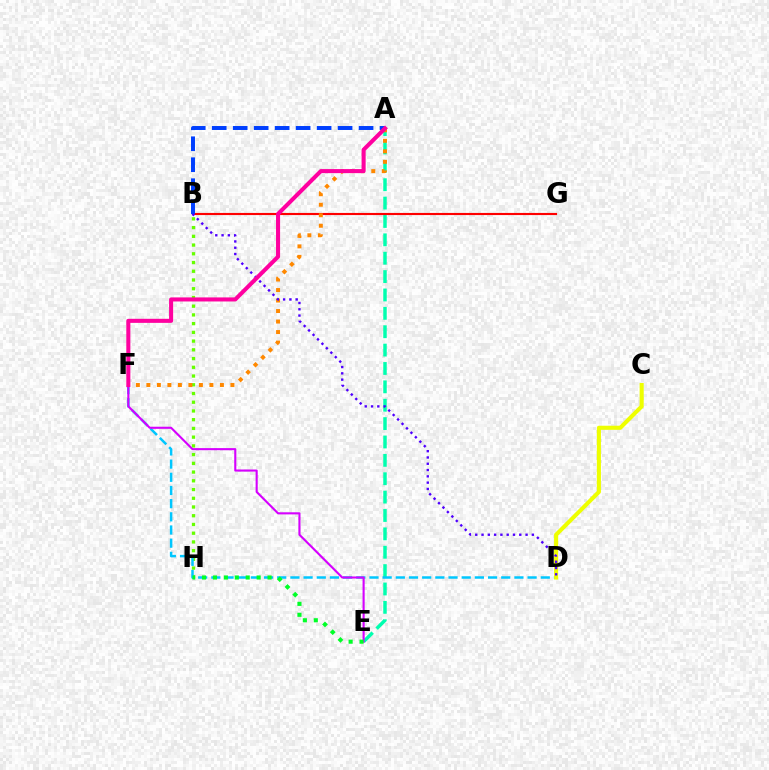{('B', 'H'): [{'color': '#66ff00', 'line_style': 'dotted', 'thickness': 2.37}], ('A', 'E'): [{'color': '#00ffaf', 'line_style': 'dashed', 'thickness': 2.5}], ('B', 'G'): [{'color': '#ff0000', 'line_style': 'solid', 'thickness': 1.54}], ('D', 'F'): [{'color': '#00c7ff', 'line_style': 'dashed', 'thickness': 1.79}], ('A', 'F'): [{'color': '#ff8800', 'line_style': 'dotted', 'thickness': 2.85}, {'color': '#ff00a0', 'line_style': 'solid', 'thickness': 2.92}], ('E', 'F'): [{'color': '#d600ff', 'line_style': 'solid', 'thickness': 1.51}], ('C', 'D'): [{'color': '#eeff00', 'line_style': 'solid', 'thickness': 2.95}], ('A', 'B'): [{'color': '#003fff', 'line_style': 'dashed', 'thickness': 2.85}], ('B', 'D'): [{'color': '#4f00ff', 'line_style': 'dotted', 'thickness': 1.71}], ('E', 'H'): [{'color': '#00ff27', 'line_style': 'dotted', 'thickness': 2.97}]}